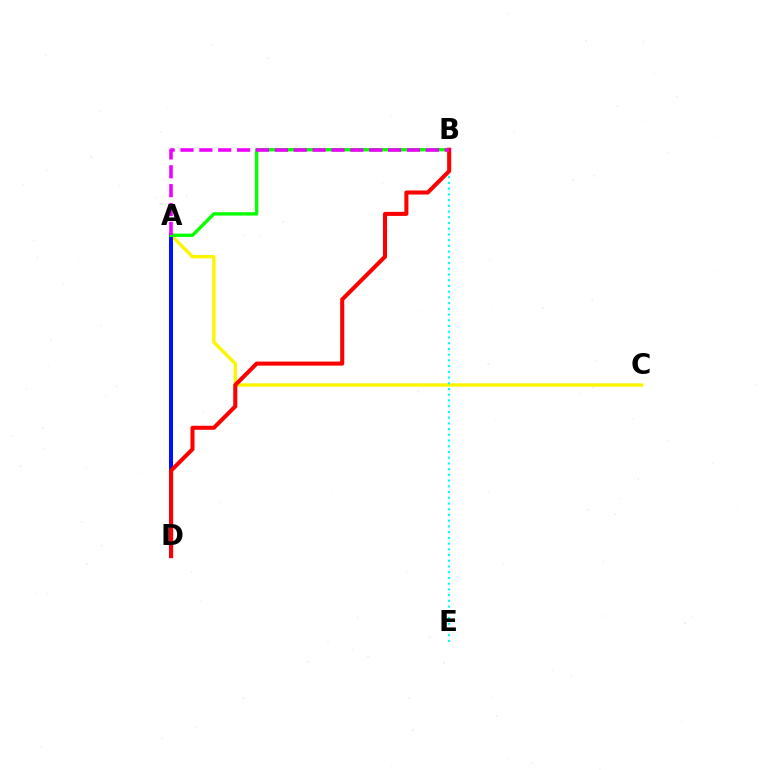{('A', 'C'): [{'color': '#fcf500', 'line_style': 'solid', 'thickness': 2.43}], ('A', 'D'): [{'color': '#0010ff', 'line_style': 'solid', 'thickness': 2.91}], ('B', 'E'): [{'color': '#00fff6', 'line_style': 'dotted', 'thickness': 1.56}], ('A', 'B'): [{'color': '#08ff00', 'line_style': 'solid', 'thickness': 2.42}, {'color': '#ee00ff', 'line_style': 'dashed', 'thickness': 2.56}], ('B', 'D'): [{'color': '#ff0000', 'line_style': 'solid', 'thickness': 2.92}]}